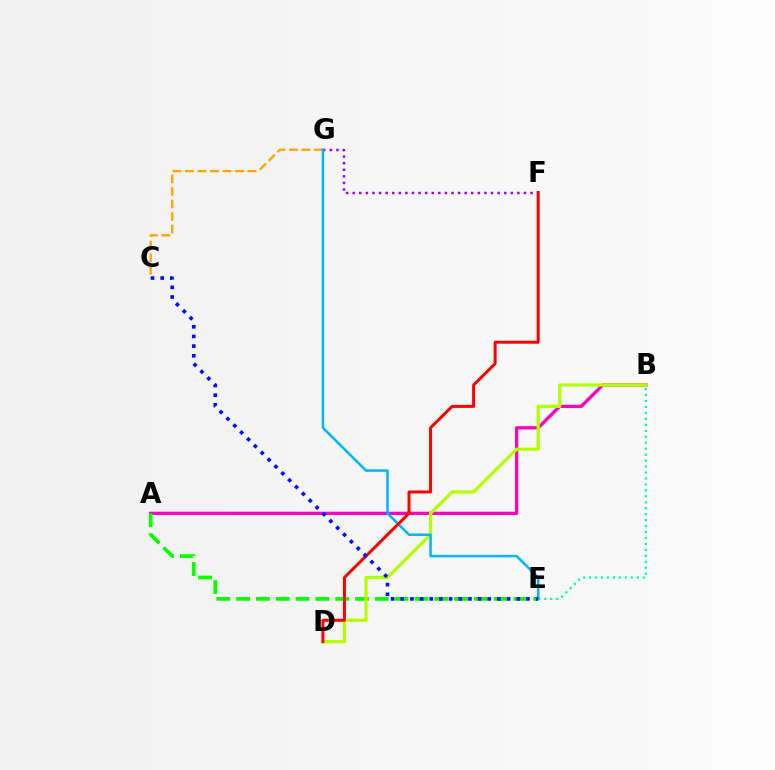{('A', 'B'): [{'color': '#ff00bd', 'line_style': 'solid', 'thickness': 2.35}], ('A', 'E'): [{'color': '#08ff00', 'line_style': 'dashed', 'thickness': 2.69}], ('F', 'G'): [{'color': '#9b00ff', 'line_style': 'dotted', 'thickness': 1.79}], ('B', 'D'): [{'color': '#b3ff00', 'line_style': 'solid', 'thickness': 2.32}], ('C', 'G'): [{'color': '#ffa500', 'line_style': 'dashed', 'thickness': 1.7}], ('B', 'E'): [{'color': '#00ff9d', 'line_style': 'dotted', 'thickness': 1.62}], ('E', 'G'): [{'color': '#00b5ff', 'line_style': 'solid', 'thickness': 1.8}], ('D', 'F'): [{'color': '#ff0000', 'line_style': 'solid', 'thickness': 2.15}], ('C', 'E'): [{'color': '#0010ff', 'line_style': 'dotted', 'thickness': 2.63}]}